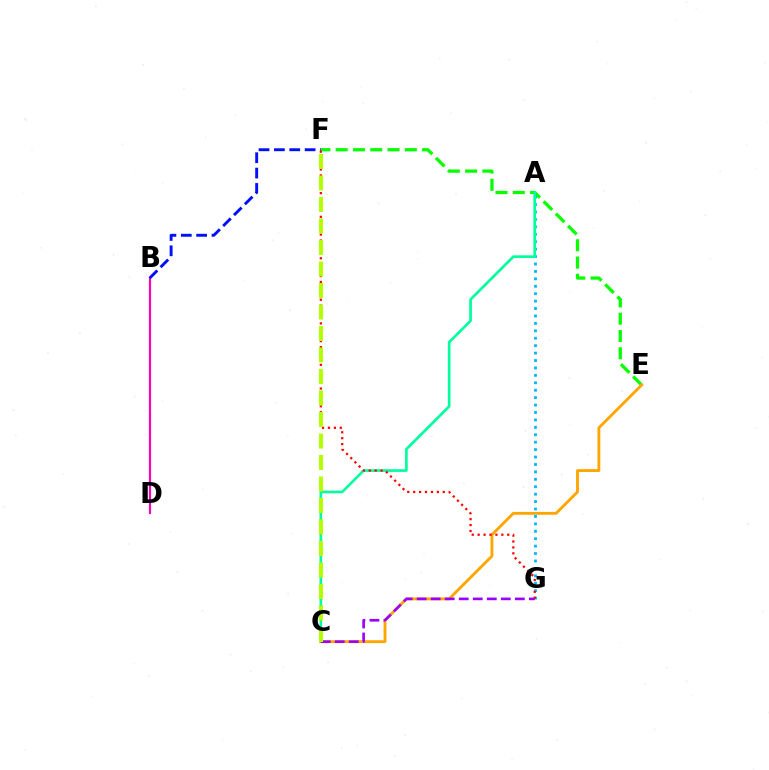{('E', 'F'): [{'color': '#08ff00', 'line_style': 'dashed', 'thickness': 2.35}], ('B', 'D'): [{'color': '#ff00bd', 'line_style': 'solid', 'thickness': 1.55}], ('A', 'G'): [{'color': '#00b5ff', 'line_style': 'dotted', 'thickness': 2.02}], ('B', 'F'): [{'color': '#0010ff', 'line_style': 'dashed', 'thickness': 2.09}], ('A', 'C'): [{'color': '#00ff9d', 'line_style': 'solid', 'thickness': 1.93}], ('C', 'E'): [{'color': '#ffa500', 'line_style': 'solid', 'thickness': 2.06}], ('C', 'G'): [{'color': '#9b00ff', 'line_style': 'dashed', 'thickness': 1.9}], ('F', 'G'): [{'color': '#ff0000', 'line_style': 'dotted', 'thickness': 1.61}], ('C', 'F'): [{'color': '#b3ff00', 'line_style': 'dashed', 'thickness': 2.92}]}